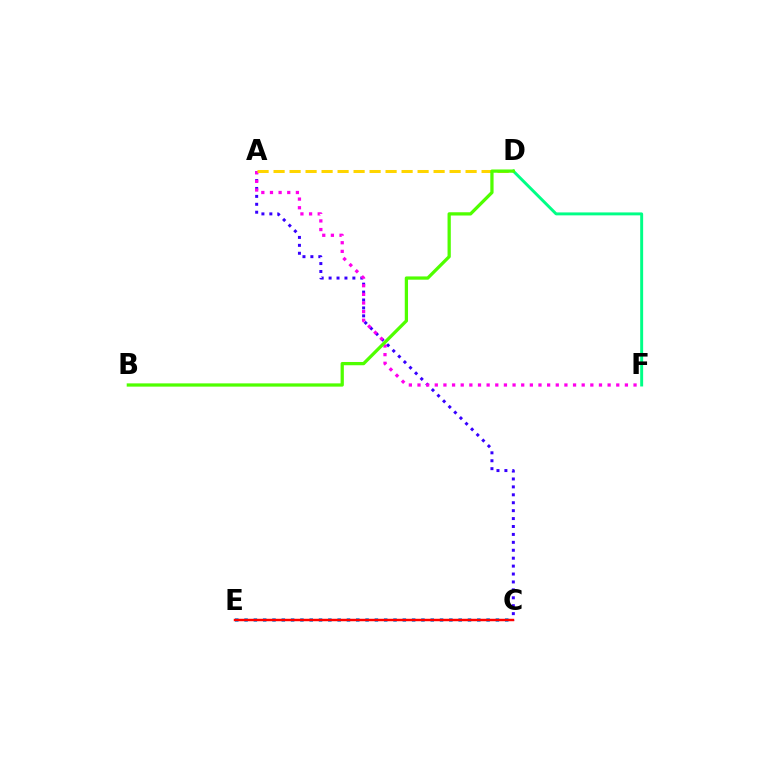{('D', 'F'): [{'color': '#00ff86', 'line_style': 'solid', 'thickness': 2.12}], ('A', 'C'): [{'color': '#3700ff', 'line_style': 'dotted', 'thickness': 2.15}], ('A', 'F'): [{'color': '#ff00ed', 'line_style': 'dotted', 'thickness': 2.35}], ('A', 'D'): [{'color': '#ffd500', 'line_style': 'dashed', 'thickness': 2.17}], ('C', 'E'): [{'color': '#009eff', 'line_style': 'dotted', 'thickness': 2.53}, {'color': '#ff0000', 'line_style': 'solid', 'thickness': 1.77}], ('B', 'D'): [{'color': '#4fff00', 'line_style': 'solid', 'thickness': 2.35}]}